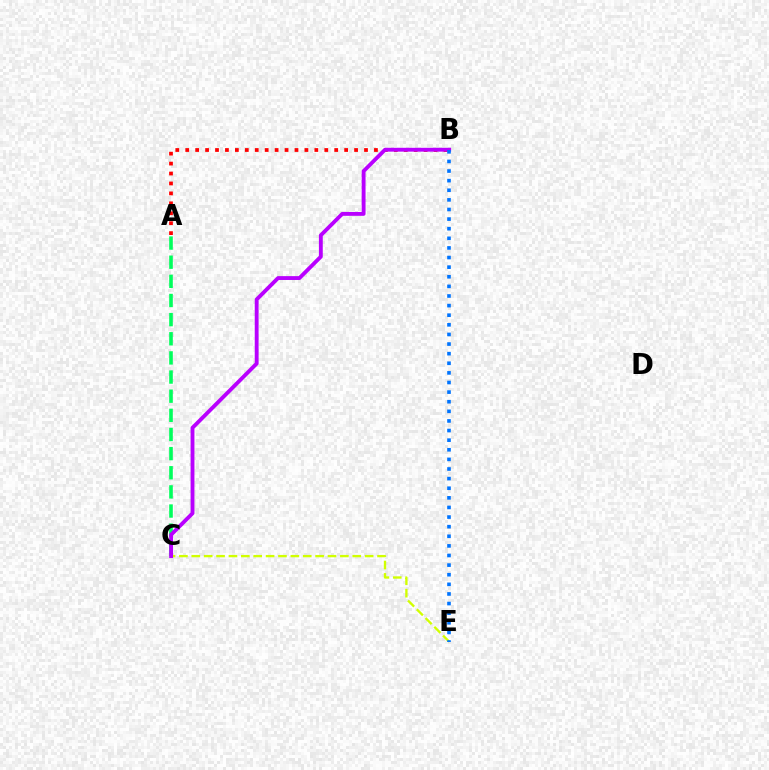{('A', 'B'): [{'color': '#ff0000', 'line_style': 'dotted', 'thickness': 2.7}], ('A', 'C'): [{'color': '#00ff5c', 'line_style': 'dashed', 'thickness': 2.6}], ('C', 'E'): [{'color': '#d1ff00', 'line_style': 'dashed', 'thickness': 1.68}], ('B', 'C'): [{'color': '#b900ff', 'line_style': 'solid', 'thickness': 2.78}], ('B', 'E'): [{'color': '#0074ff', 'line_style': 'dotted', 'thickness': 2.61}]}